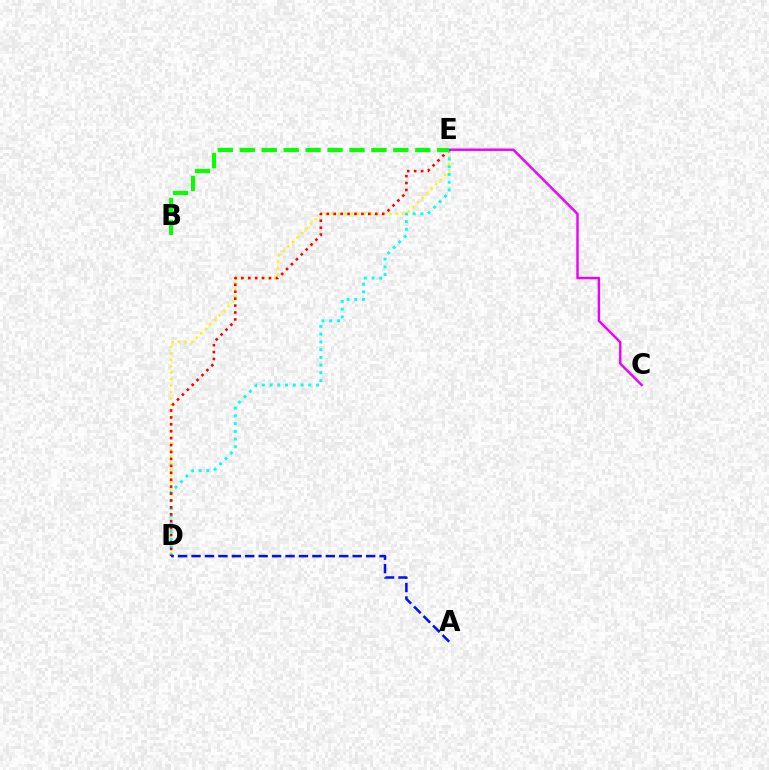{('D', 'E'): [{'color': '#fcf500', 'line_style': 'dotted', 'thickness': 1.75}, {'color': '#00fff6', 'line_style': 'dotted', 'thickness': 2.1}, {'color': '#ff0000', 'line_style': 'dotted', 'thickness': 1.88}], ('C', 'E'): [{'color': '#ee00ff', 'line_style': 'solid', 'thickness': 1.75}], ('A', 'D'): [{'color': '#0010ff', 'line_style': 'dashed', 'thickness': 1.82}], ('B', 'E'): [{'color': '#08ff00', 'line_style': 'dashed', 'thickness': 2.98}]}